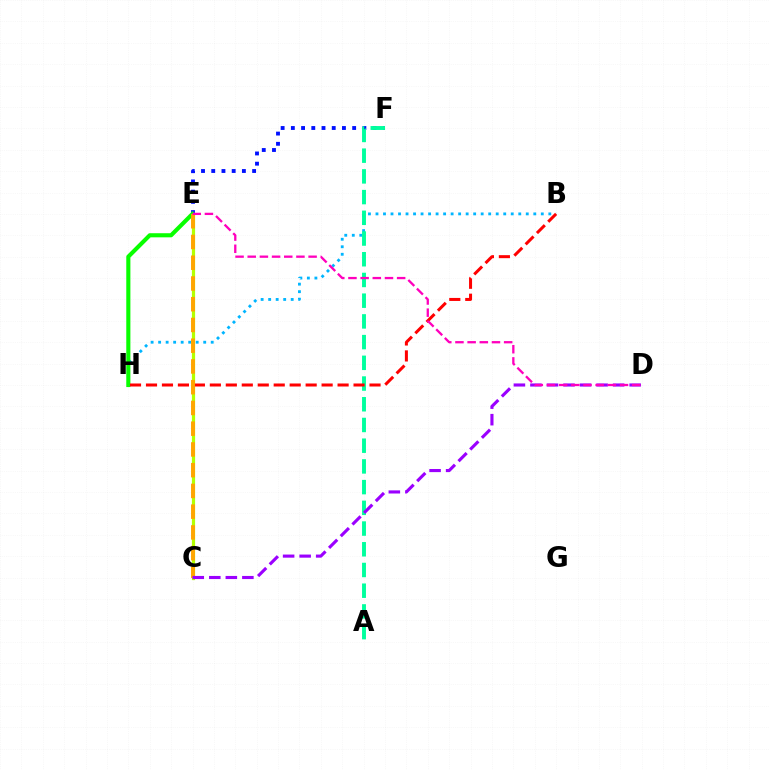{('C', 'E'): [{'color': '#b3ff00', 'line_style': 'solid', 'thickness': 2.32}, {'color': '#ffa500', 'line_style': 'dashed', 'thickness': 2.82}], ('E', 'F'): [{'color': '#0010ff', 'line_style': 'dotted', 'thickness': 2.78}], ('B', 'H'): [{'color': '#00b5ff', 'line_style': 'dotted', 'thickness': 2.04}, {'color': '#ff0000', 'line_style': 'dashed', 'thickness': 2.17}], ('E', 'H'): [{'color': '#08ff00', 'line_style': 'solid', 'thickness': 2.96}], ('A', 'F'): [{'color': '#00ff9d', 'line_style': 'dashed', 'thickness': 2.81}], ('C', 'D'): [{'color': '#9b00ff', 'line_style': 'dashed', 'thickness': 2.25}], ('D', 'E'): [{'color': '#ff00bd', 'line_style': 'dashed', 'thickness': 1.65}]}